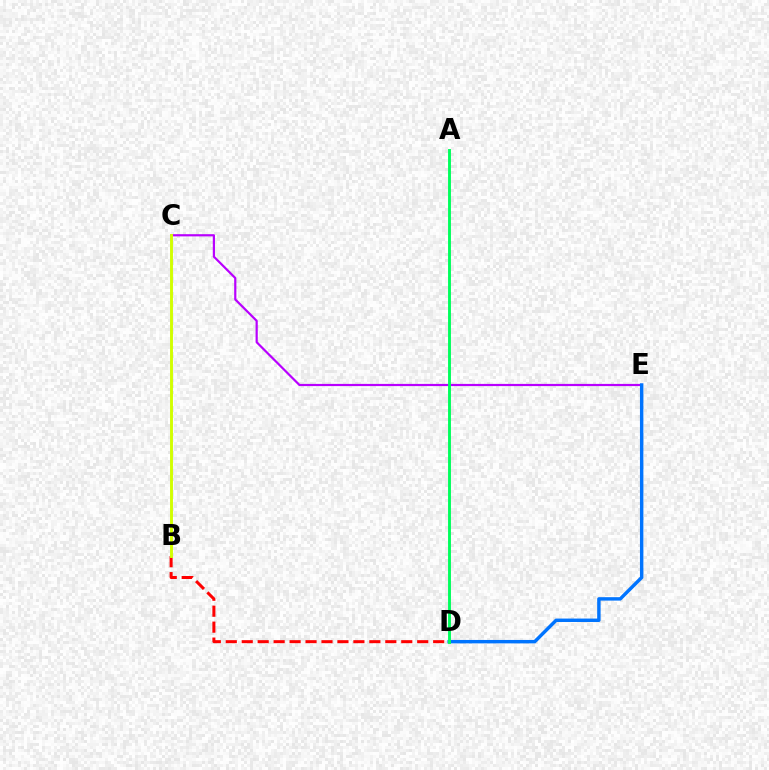{('C', 'E'): [{'color': '#b900ff', 'line_style': 'solid', 'thickness': 1.58}], ('D', 'E'): [{'color': '#0074ff', 'line_style': 'solid', 'thickness': 2.47}], ('B', 'D'): [{'color': '#ff0000', 'line_style': 'dashed', 'thickness': 2.17}], ('A', 'D'): [{'color': '#00ff5c', 'line_style': 'solid', 'thickness': 2.09}], ('B', 'C'): [{'color': '#d1ff00', 'line_style': 'solid', 'thickness': 2.09}]}